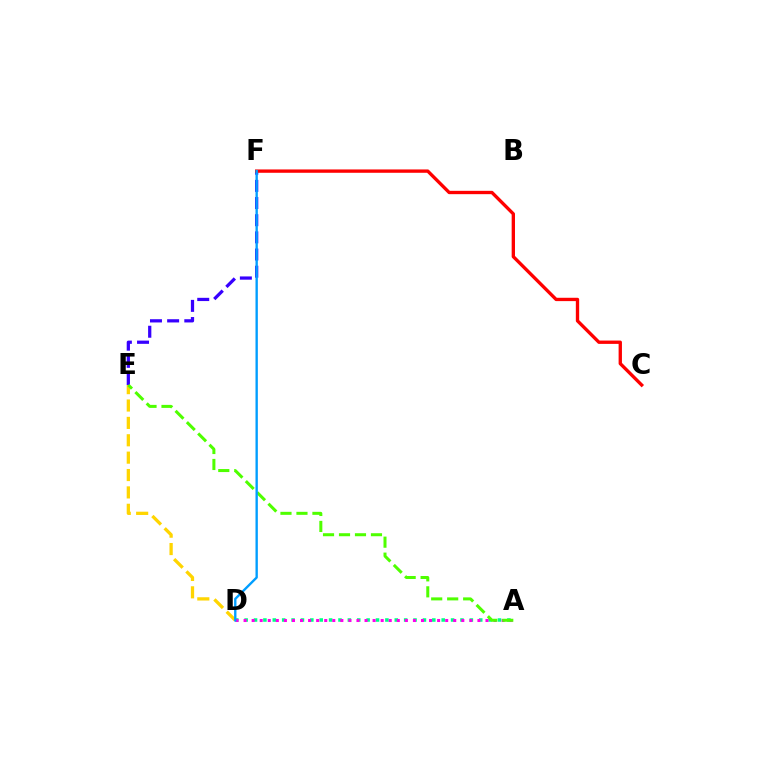{('A', 'D'): [{'color': '#00ff86', 'line_style': 'dotted', 'thickness': 2.55}, {'color': '#ff00ed', 'line_style': 'dotted', 'thickness': 2.19}], ('D', 'E'): [{'color': '#ffd500', 'line_style': 'dashed', 'thickness': 2.36}], ('E', 'F'): [{'color': '#3700ff', 'line_style': 'dashed', 'thickness': 2.33}], ('C', 'F'): [{'color': '#ff0000', 'line_style': 'solid', 'thickness': 2.4}], ('A', 'E'): [{'color': '#4fff00', 'line_style': 'dashed', 'thickness': 2.17}], ('D', 'F'): [{'color': '#009eff', 'line_style': 'solid', 'thickness': 1.7}]}